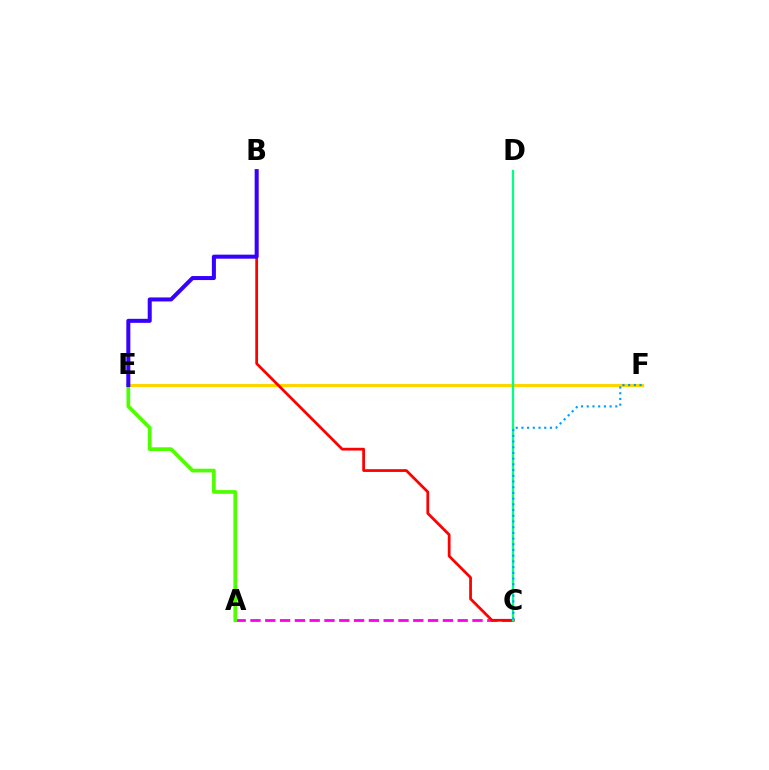{('A', 'C'): [{'color': '#ff00ed', 'line_style': 'dashed', 'thickness': 2.01}], ('E', 'F'): [{'color': '#ffd500', 'line_style': 'solid', 'thickness': 2.24}], ('A', 'E'): [{'color': '#4fff00', 'line_style': 'solid', 'thickness': 2.68}], ('B', 'C'): [{'color': '#ff0000', 'line_style': 'solid', 'thickness': 1.99}], ('C', 'D'): [{'color': '#00ff86', 'line_style': 'solid', 'thickness': 1.64}], ('B', 'E'): [{'color': '#3700ff', 'line_style': 'solid', 'thickness': 2.9}], ('C', 'F'): [{'color': '#009eff', 'line_style': 'dotted', 'thickness': 1.55}]}